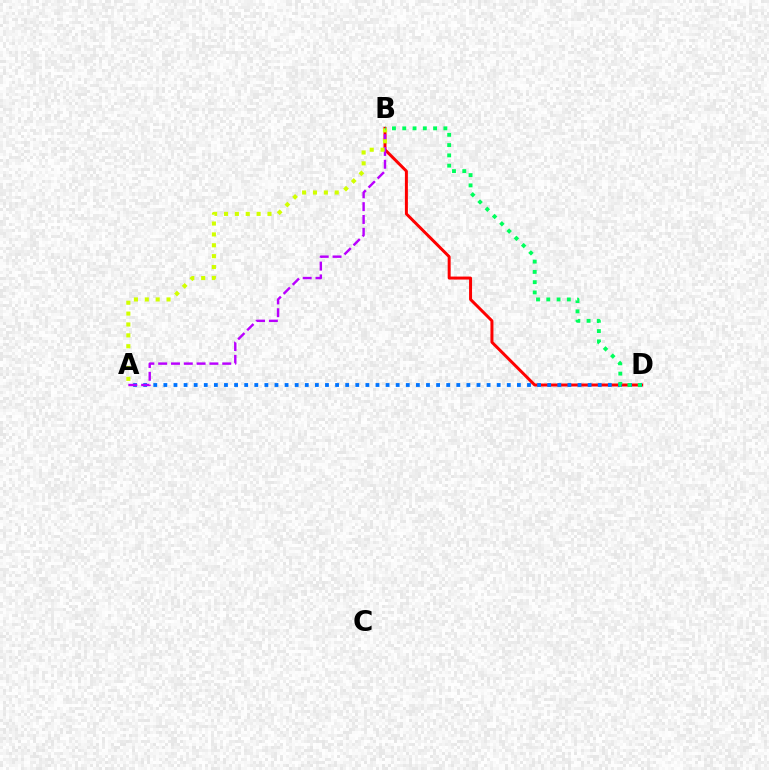{('B', 'D'): [{'color': '#ff0000', 'line_style': 'solid', 'thickness': 2.15}, {'color': '#00ff5c', 'line_style': 'dotted', 'thickness': 2.79}], ('A', 'D'): [{'color': '#0074ff', 'line_style': 'dotted', 'thickness': 2.74}], ('A', 'B'): [{'color': '#b900ff', 'line_style': 'dashed', 'thickness': 1.74}, {'color': '#d1ff00', 'line_style': 'dotted', 'thickness': 2.95}]}